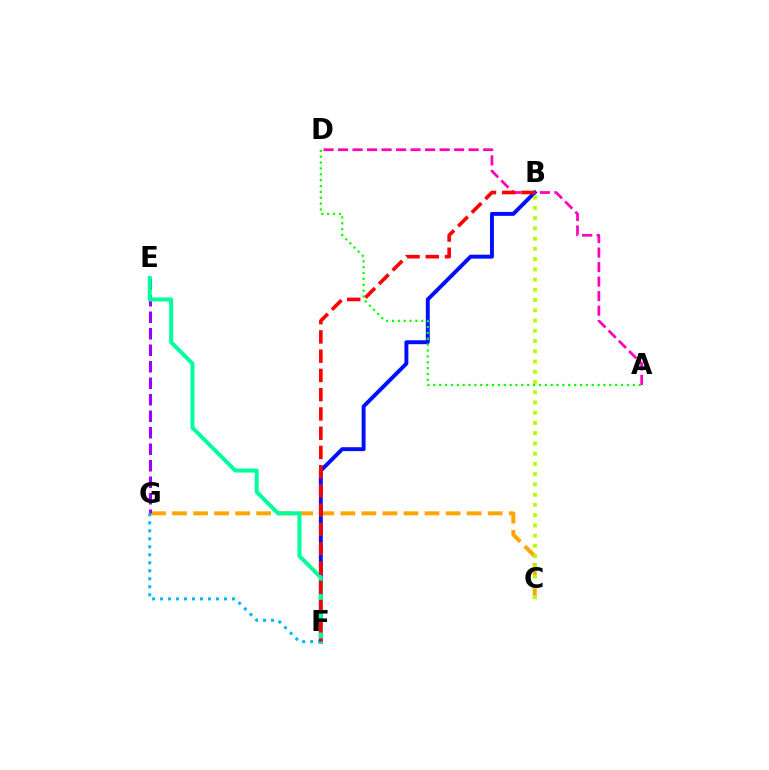{('C', 'G'): [{'color': '#ffa500', 'line_style': 'dashed', 'thickness': 2.86}], ('F', 'G'): [{'color': '#00b5ff', 'line_style': 'dotted', 'thickness': 2.17}], ('B', 'F'): [{'color': '#0010ff', 'line_style': 'solid', 'thickness': 2.83}, {'color': '#ff0000', 'line_style': 'dashed', 'thickness': 2.62}], ('E', 'G'): [{'color': '#9b00ff', 'line_style': 'dashed', 'thickness': 2.24}], ('A', 'D'): [{'color': '#ff00bd', 'line_style': 'dashed', 'thickness': 1.97}, {'color': '#08ff00', 'line_style': 'dotted', 'thickness': 1.59}], ('B', 'C'): [{'color': '#b3ff00', 'line_style': 'dotted', 'thickness': 2.78}], ('E', 'F'): [{'color': '#00ff9d', 'line_style': 'solid', 'thickness': 2.88}]}